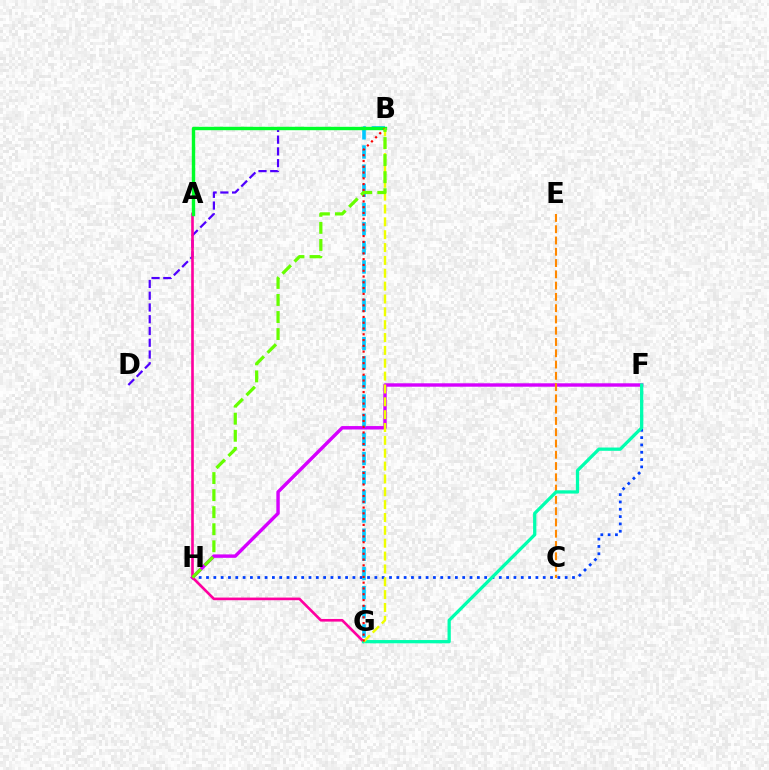{('F', 'H'): [{'color': '#003fff', 'line_style': 'dotted', 'thickness': 1.99}, {'color': '#d600ff', 'line_style': 'solid', 'thickness': 2.46}], ('B', 'D'): [{'color': '#4f00ff', 'line_style': 'dashed', 'thickness': 1.6}], ('A', 'G'): [{'color': '#ff00a0', 'line_style': 'solid', 'thickness': 1.9}], ('B', 'G'): [{'color': '#00c7ff', 'line_style': 'dashed', 'thickness': 2.6}, {'color': '#eeff00', 'line_style': 'dashed', 'thickness': 1.75}, {'color': '#ff0000', 'line_style': 'dotted', 'thickness': 1.57}], ('C', 'E'): [{'color': '#ff8800', 'line_style': 'dashed', 'thickness': 1.53}], ('A', 'B'): [{'color': '#00ff27', 'line_style': 'solid', 'thickness': 2.44}], ('F', 'G'): [{'color': '#00ffaf', 'line_style': 'solid', 'thickness': 2.35}], ('B', 'H'): [{'color': '#66ff00', 'line_style': 'dashed', 'thickness': 2.32}]}